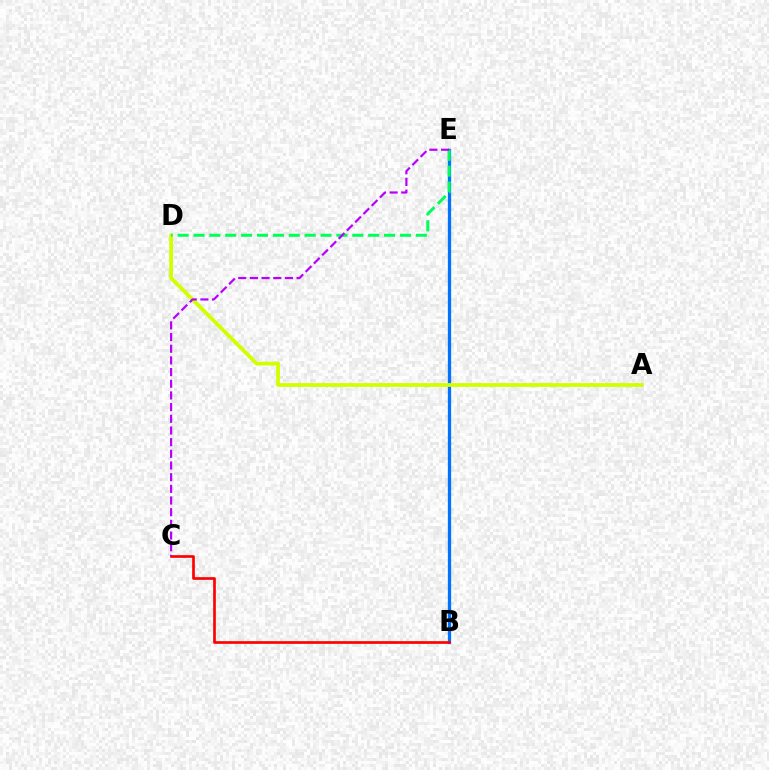{('B', 'E'): [{'color': '#0074ff', 'line_style': 'solid', 'thickness': 2.36}], ('A', 'D'): [{'color': '#d1ff00', 'line_style': 'solid', 'thickness': 2.72}], ('B', 'C'): [{'color': '#ff0000', 'line_style': 'solid', 'thickness': 1.93}], ('D', 'E'): [{'color': '#00ff5c', 'line_style': 'dashed', 'thickness': 2.16}], ('C', 'E'): [{'color': '#b900ff', 'line_style': 'dashed', 'thickness': 1.59}]}